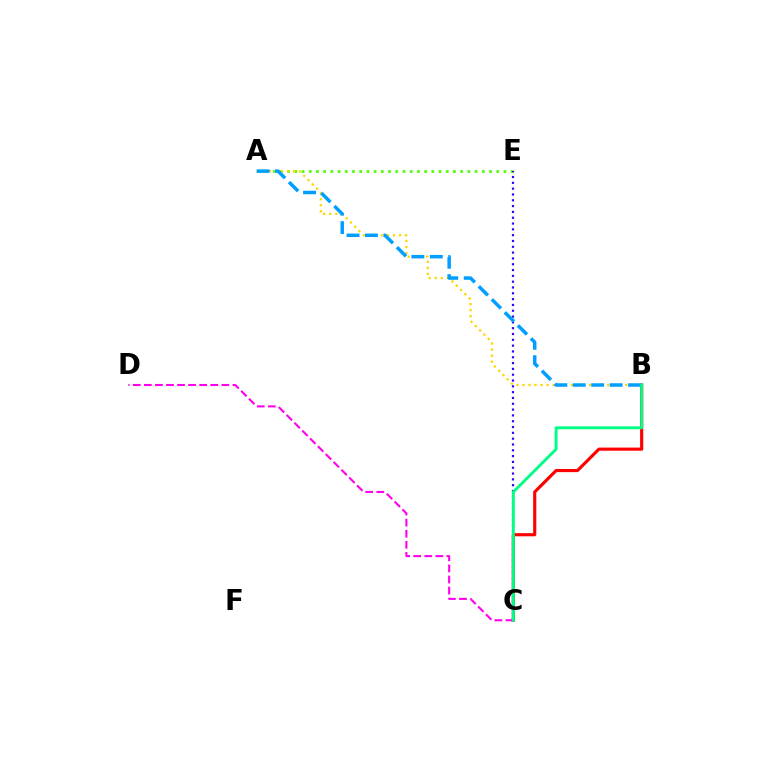{('A', 'E'): [{'color': '#4fff00', 'line_style': 'dotted', 'thickness': 1.96}], ('C', 'E'): [{'color': '#3700ff', 'line_style': 'dotted', 'thickness': 1.58}], ('B', 'C'): [{'color': '#ff0000', 'line_style': 'solid', 'thickness': 2.26}, {'color': '#00ff86', 'line_style': 'solid', 'thickness': 2.11}], ('A', 'B'): [{'color': '#ffd500', 'line_style': 'dotted', 'thickness': 1.64}, {'color': '#009eff', 'line_style': 'dashed', 'thickness': 2.5}], ('C', 'D'): [{'color': '#ff00ed', 'line_style': 'dashed', 'thickness': 1.5}]}